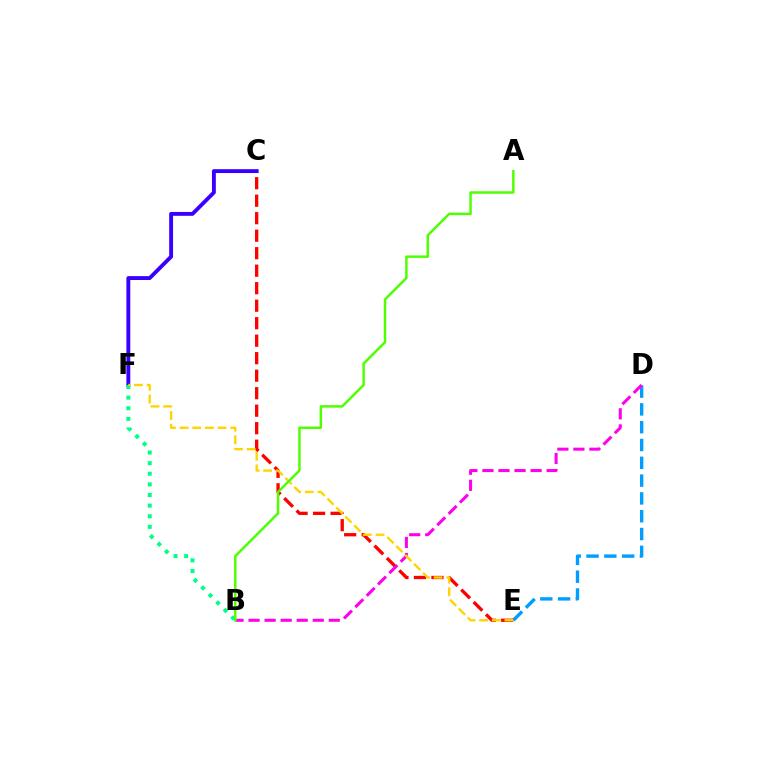{('D', 'E'): [{'color': '#009eff', 'line_style': 'dashed', 'thickness': 2.42}], ('C', 'E'): [{'color': '#ff0000', 'line_style': 'dashed', 'thickness': 2.38}], ('C', 'F'): [{'color': '#3700ff', 'line_style': 'solid', 'thickness': 2.79}], ('B', 'D'): [{'color': '#ff00ed', 'line_style': 'dashed', 'thickness': 2.18}], ('B', 'F'): [{'color': '#00ff86', 'line_style': 'dotted', 'thickness': 2.89}], ('E', 'F'): [{'color': '#ffd500', 'line_style': 'dashed', 'thickness': 1.72}], ('A', 'B'): [{'color': '#4fff00', 'line_style': 'solid', 'thickness': 1.78}]}